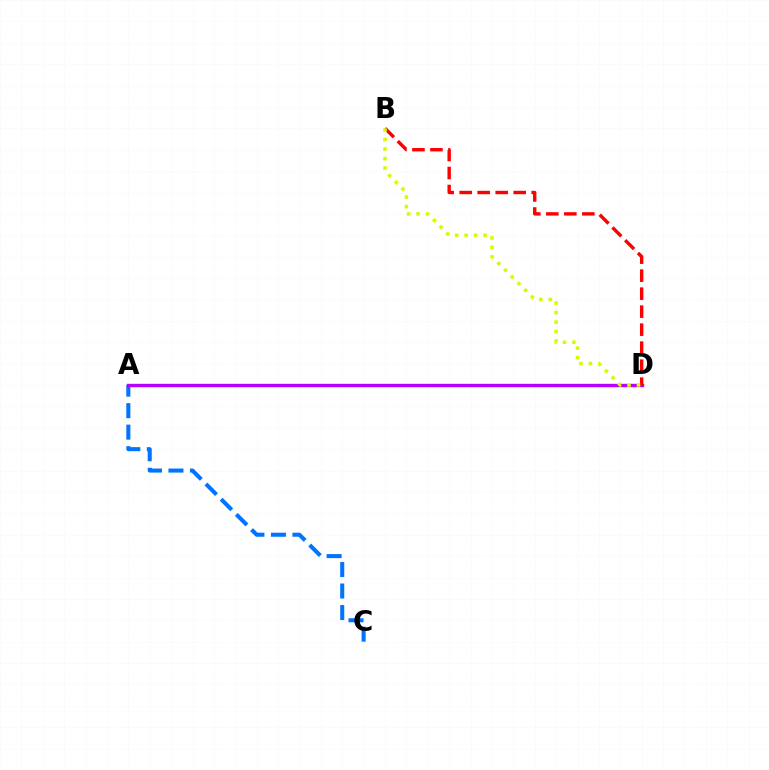{('A', 'C'): [{'color': '#0074ff', 'line_style': 'dashed', 'thickness': 2.92}], ('A', 'D'): [{'color': '#00ff5c', 'line_style': 'dotted', 'thickness': 2.11}, {'color': '#b900ff', 'line_style': 'solid', 'thickness': 2.43}], ('B', 'D'): [{'color': '#ff0000', 'line_style': 'dashed', 'thickness': 2.45}, {'color': '#d1ff00', 'line_style': 'dotted', 'thickness': 2.58}]}